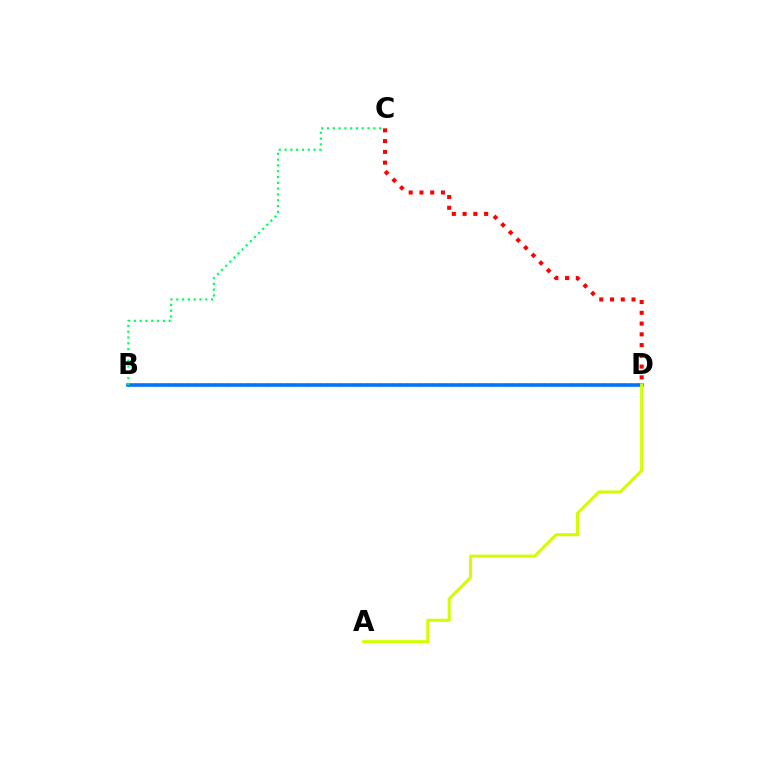{('B', 'D'): [{'color': '#b900ff', 'line_style': 'dotted', 'thickness': 1.79}, {'color': '#0074ff', 'line_style': 'solid', 'thickness': 2.57}], ('C', 'D'): [{'color': '#ff0000', 'line_style': 'dotted', 'thickness': 2.92}], ('B', 'C'): [{'color': '#00ff5c', 'line_style': 'dotted', 'thickness': 1.58}], ('A', 'D'): [{'color': '#d1ff00', 'line_style': 'solid', 'thickness': 2.19}]}